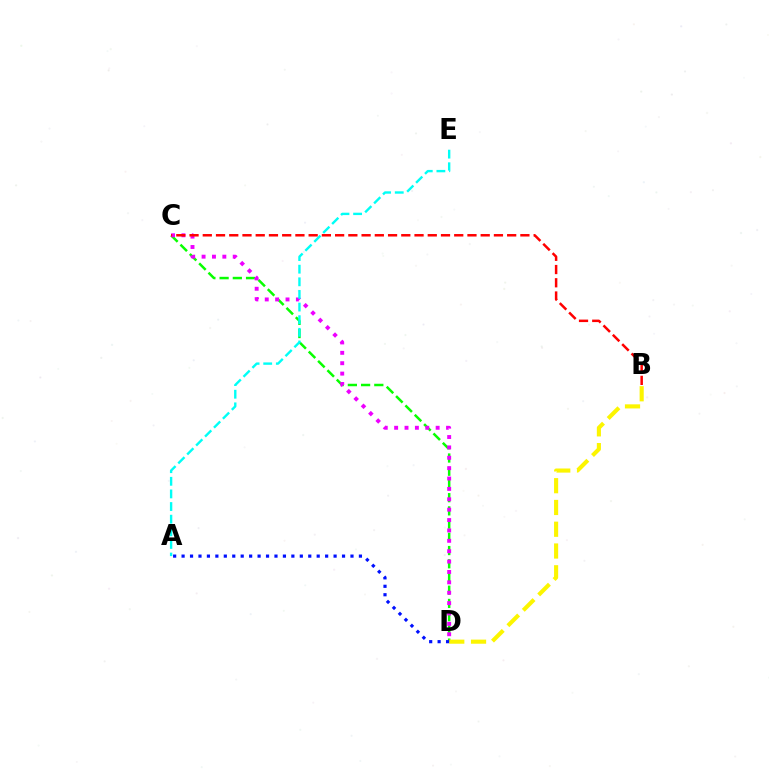{('C', 'D'): [{'color': '#08ff00', 'line_style': 'dashed', 'thickness': 1.8}, {'color': '#ee00ff', 'line_style': 'dotted', 'thickness': 2.82}], ('B', 'D'): [{'color': '#fcf500', 'line_style': 'dashed', 'thickness': 2.96}], ('B', 'C'): [{'color': '#ff0000', 'line_style': 'dashed', 'thickness': 1.8}], ('A', 'E'): [{'color': '#00fff6', 'line_style': 'dashed', 'thickness': 1.72}], ('A', 'D'): [{'color': '#0010ff', 'line_style': 'dotted', 'thickness': 2.29}]}